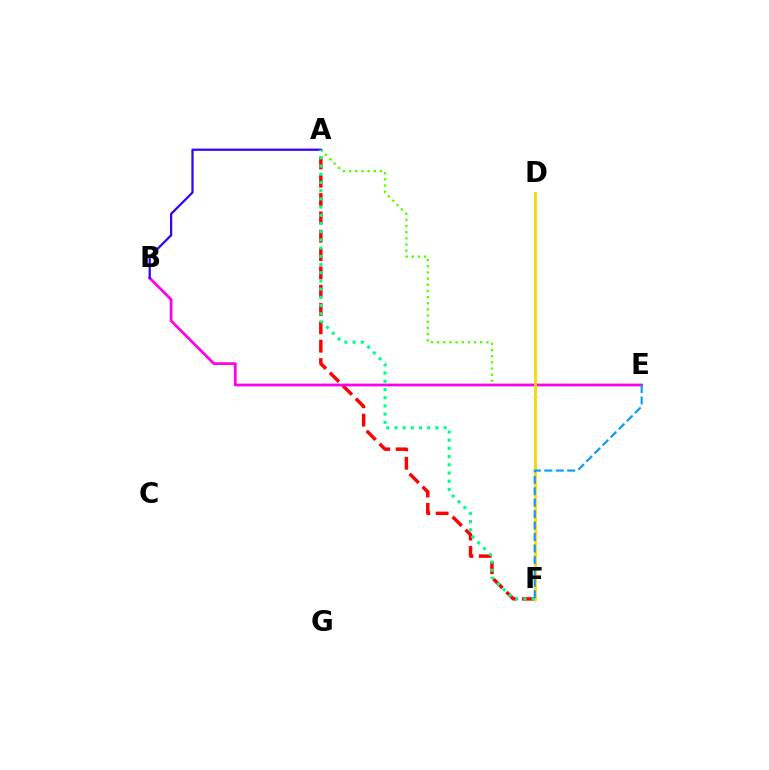{('A', 'E'): [{'color': '#4fff00', 'line_style': 'dotted', 'thickness': 1.67}], ('A', 'F'): [{'color': '#ff0000', 'line_style': 'dashed', 'thickness': 2.49}, {'color': '#00ff86', 'line_style': 'dotted', 'thickness': 2.23}], ('B', 'E'): [{'color': '#ff00ed', 'line_style': 'solid', 'thickness': 1.97}], ('D', 'F'): [{'color': '#ffd500', 'line_style': 'solid', 'thickness': 2.01}], ('A', 'B'): [{'color': '#3700ff', 'line_style': 'solid', 'thickness': 1.62}], ('E', 'F'): [{'color': '#009eff', 'line_style': 'dashed', 'thickness': 1.55}]}